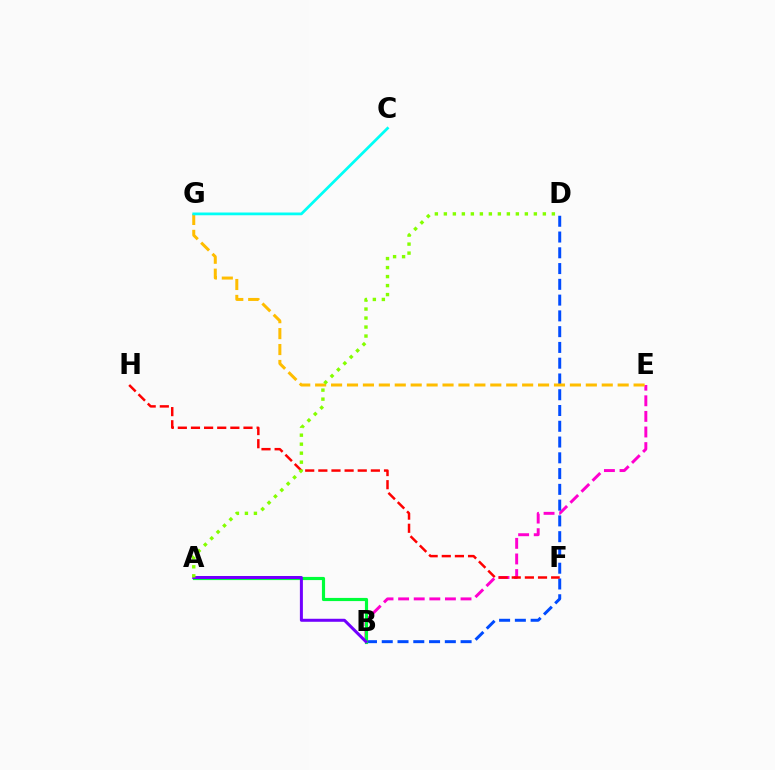{('B', 'E'): [{'color': '#ff00cf', 'line_style': 'dashed', 'thickness': 2.12}], ('B', 'D'): [{'color': '#004bff', 'line_style': 'dashed', 'thickness': 2.14}], ('F', 'H'): [{'color': '#ff0000', 'line_style': 'dashed', 'thickness': 1.78}], ('A', 'B'): [{'color': '#00ff39', 'line_style': 'solid', 'thickness': 2.28}, {'color': '#7200ff', 'line_style': 'solid', 'thickness': 2.16}], ('E', 'G'): [{'color': '#ffbd00', 'line_style': 'dashed', 'thickness': 2.16}], ('A', 'D'): [{'color': '#84ff00', 'line_style': 'dotted', 'thickness': 2.45}], ('C', 'G'): [{'color': '#00fff6', 'line_style': 'solid', 'thickness': 1.98}]}